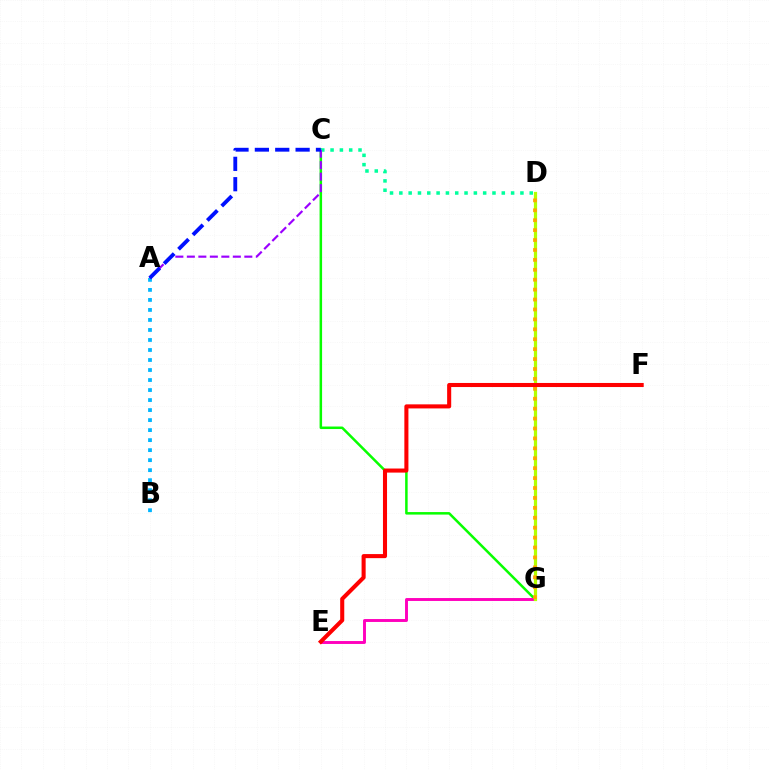{('C', 'G'): [{'color': '#08ff00', 'line_style': 'solid', 'thickness': 1.81}], ('E', 'G'): [{'color': '#ff00bd', 'line_style': 'solid', 'thickness': 2.1}], ('A', 'B'): [{'color': '#00b5ff', 'line_style': 'dotted', 'thickness': 2.72}], ('D', 'G'): [{'color': '#b3ff00', 'line_style': 'solid', 'thickness': 2.32}, {'color': '#ffa500', 'line_style': 'dotted', 'thickness': 2.7}], ('C', 'D'): [{'color': '#00ff9d', 'line_style': 'dotted', 'thickness': 2.53}], ('A', 'C'): [{'color': '#9b00ff', 'line_style': 'dashed', 'thickness': 1.56}, {'color': '#0010ff', 'line_style': 'dashed', 'thickness': 2.77}], ('E', 'F'): [{'color': '#ff0000', 'line_style': 'solid', 'thickness': 2.93}]}